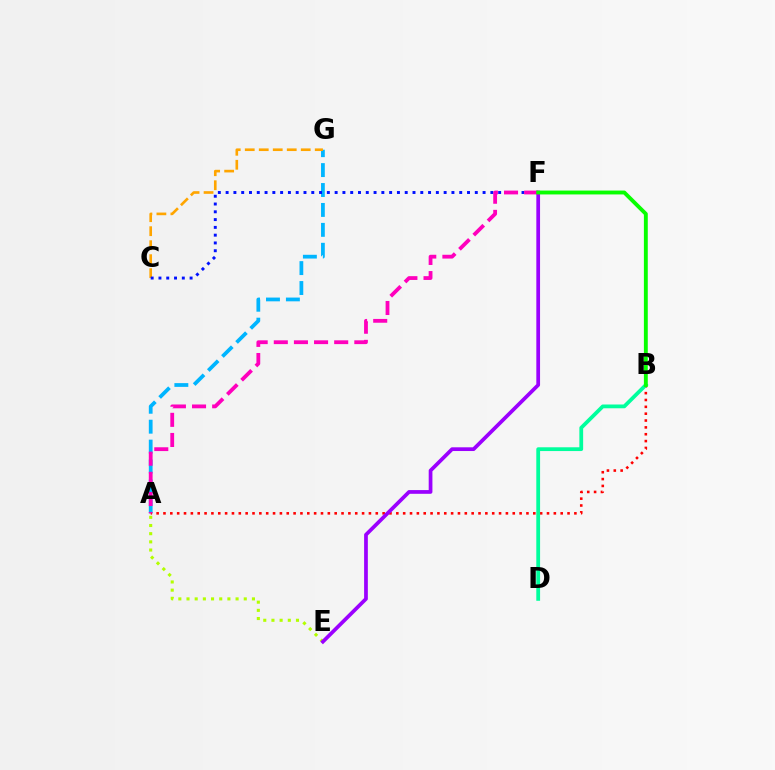{('A', 'G'): [{'color': '#00b5ff', 'line_style': 'dashed', 'thickness': 2.71}], ('C', 'G'): [{'color': '#ffa500', 'line_style': 'dashed', 'thickness': 1.9}], ('A', 'B'): [{'color': '#ff0000', 'line_style': 'dotted', 'thickness': 1.86}], ('A', 'E'): [{'color': '#b3ff00', 'line_style': 'dotted', 'thickness': 2.22}], ('B', 'D'): [{'color': '#00ff9d', 'line_style': 'solid', 'thickness': 2.72}], ('C', 'F'): [{'color': '#0010ff', 'line_style': 'dotted', 'thickness': 2.12}], ('E', 'F'): [{'color': '#9b00ff', 'line_style': 'solid', 'thickness': 2.68}], ('A', 'F'): [{'color': '#ff00bd', 'line_style': 'dashed', 'thickness': 2.73}], ('B', 'F'): [{'color': '#08ff00', 'line_style': 'solid', 'thickness': 2.79}]}